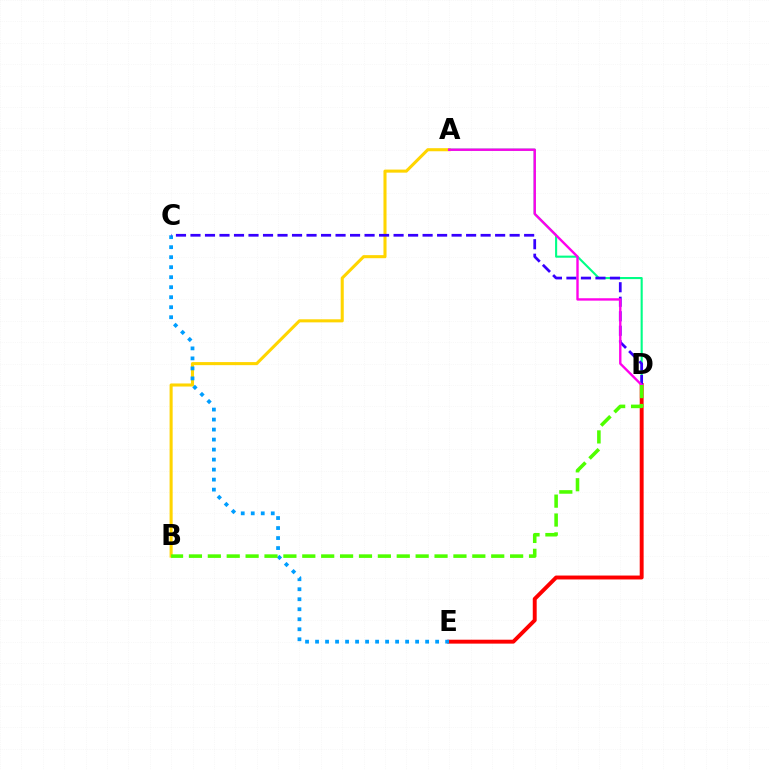{('A', 'B'): [{'color': '#ffd500', 'line_style': 'solid', 'thickness': 2.21}], ('D', 'E'): [{'color': '#ff0000', 'line_style': 'solid', 'thickness': 2.82}], ('C', 'E'): [{'color': '#009eff', 'line_style': 'dotted', 'thickness': 2.72}], ('A', 'D'): [{'color': '#00ff86', 'line_style': 'solid', 'thickness': 1.52}, {'color': '#ff00ed', 'line_style': 'solid', 'thickness': 1.71}], ('C', 'D'): [{'color': '#3700ff', 'line_style': 'dashed', 'thickness': 1.97}], ('B', 'D'): [{'color': '#4fff00', 'line_style': 'dashed', 'thickness': 2.57}]}